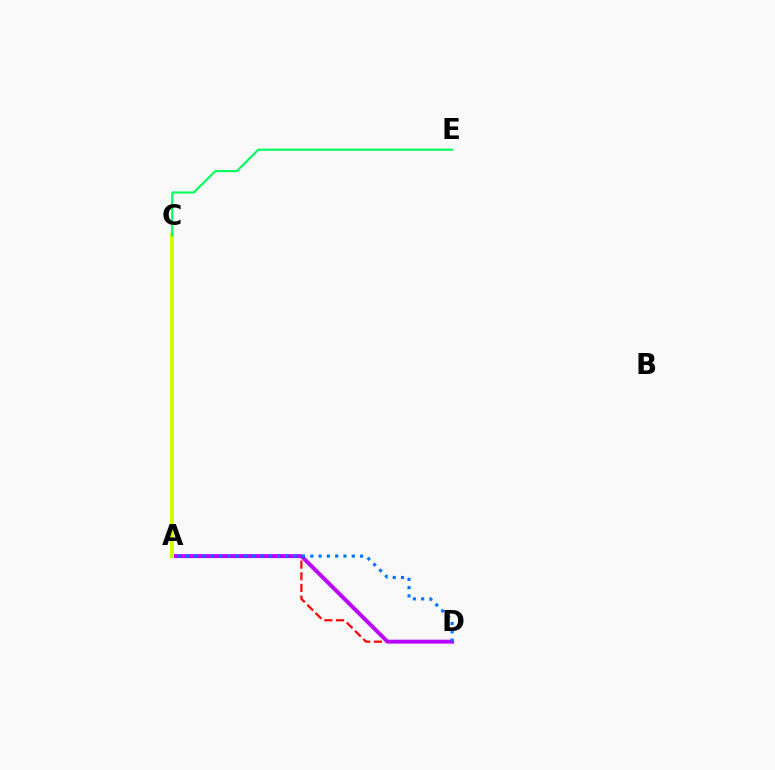{('A', 'D'): [{'color': '#ff0000', 'line_style': 'dashed', 'thickness': 1.59}, {'color': '#b900ff', 'line_style': 'solid', 'thickness': 2.84}, {'color': '#0074ff', 'line_style': 'dotted', 'thickness': 2.25}], ('A', 'C'): [{'color': '#d1ff00', 'line_style': 'solid', 'thickness': 2.89}], ('C', 'E'): [{'color': '#00ff5c', 'line_style': 'solid', 'thickness': 1.53}]}